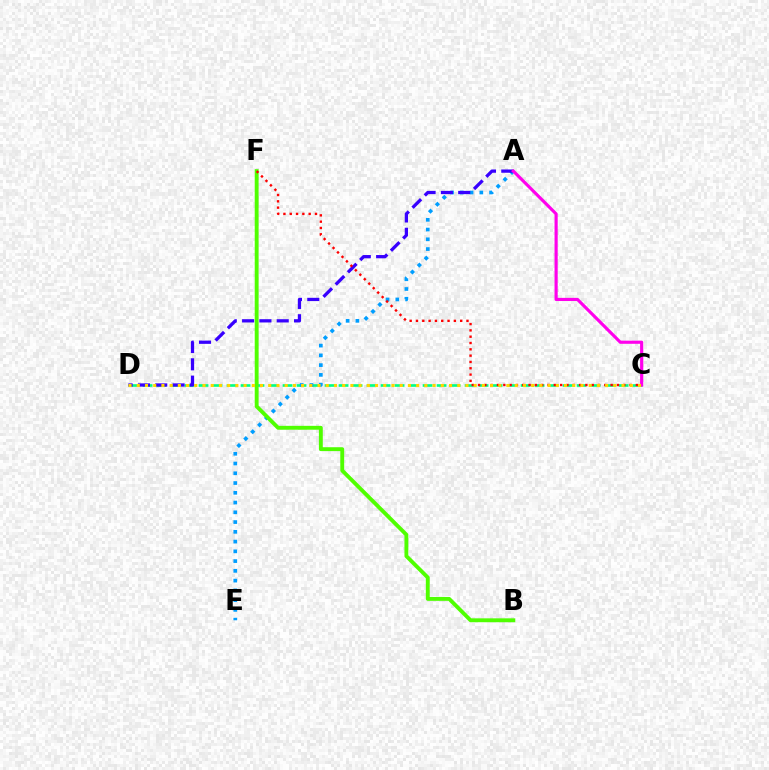{('C', 'D'): [{'color': '#00ff86', 'line_style': 'dashed', 'thickness': 1.9}, {'color': '#ffd500', 'line_style': 'dotted', 'thickness': 2.23}], ('A', 'E'): [{'color': '#009eff', 'line_style': 'dotted', 'thickness': 2.65}], ('A', 'D'): [{'color': '#3700ff', 'line_style': 'dashed', 'thickness': 2.35}], ('B', 'F'): [{'color': '#4fff00', 'line_style': 'solid', 'thickness': 2.8}], ('C', 'F'): [{'color': '#ff0000', 'line_style': 'dotted', 'thickness': 1.72}], ('A', 'C'): [{'color': '#ff00ed', 'line_style': 'solid', 'thickness': 2.27}]}